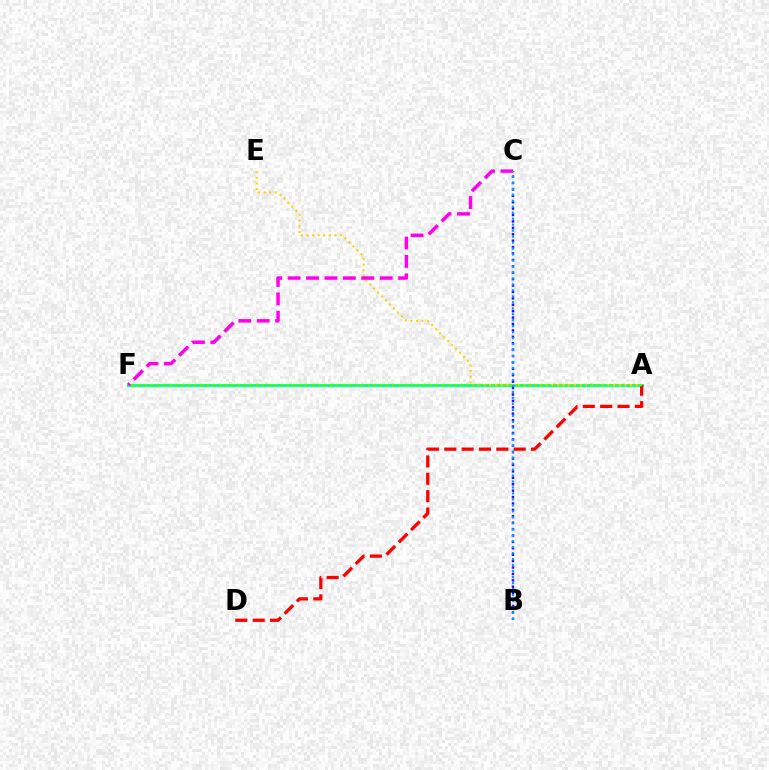{('A', 'F'): [{'color': '#00ff86', 'line_style': 'solid', 'thickness': 2.06}, {'color': '#4fff00', 'line_style': 'dotted', 'thickness': 1.68}], ('A', 'D'): [{'color': '#ff0000', 'line_style': 'dashed', 'thickness': 2.36}], ('A', 'E'): [{'color': '#ffd500', 'line_style': 'dotted', 'thickness': 1.53}], ('B', 'C'): [{'color': '#3700ff', 'line_style': 'dotted', 'thickness': 1.74}, {'color': '#009eff', 'line_style': 'dotted', 'thickness': 1.62}], ('C', 'F'): [{'color': '#ff00ed', 'line_style': 'dashed', 'thickness': 2.5}]}